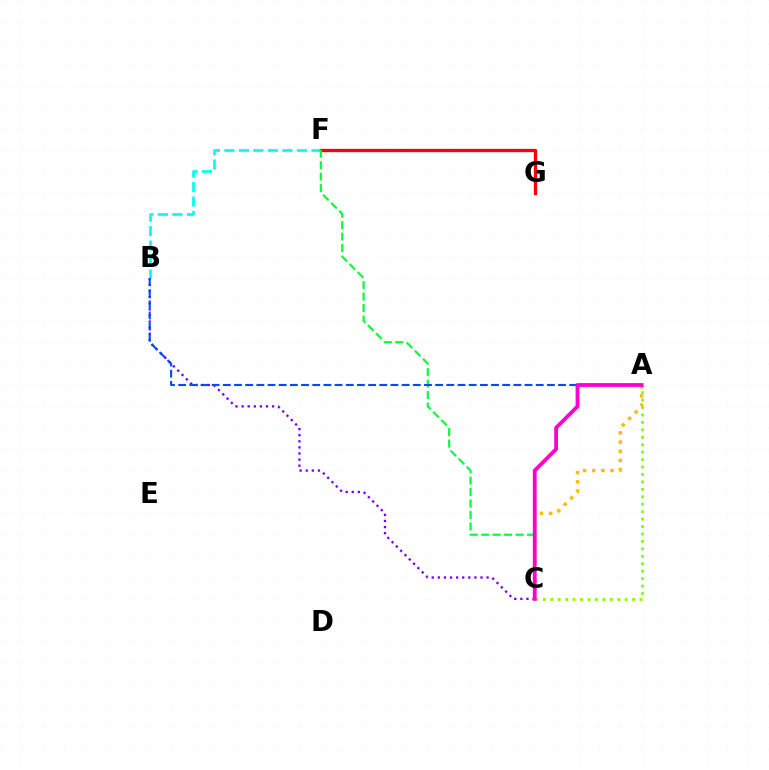{('B', 'F'): [{'color': '#00fff6', 'line_style': 'dashed', 'thickness': 1.97}], ('F', 'G'): [{'color': '#ff0000', 'line_style': 'solid', 'thickness': 2.38}], ('B', 'C'): [{'color': '#7200ff', 'line_style': 'dotted', 'thickness': 1.66}], ('C', 'F'): [{'color': '#00ff39', 'line_style': 'dashed', 'thickness': 1.56}], ('A', 'B'): [{'color': '#004bff', 'line_style': 'dashed', 'thickness': 1.52}], ('A', 'C'): [{'color': '#ffbd00', 'line_style': 'dotted', 'thickness': 2.49}, {'color': '#84ff00', 'line_style': 'dotted', 'thickness': 2.02}, {'color': '#ff00cf', 'line_style': 'solid', 'thickness': 2.73}]}